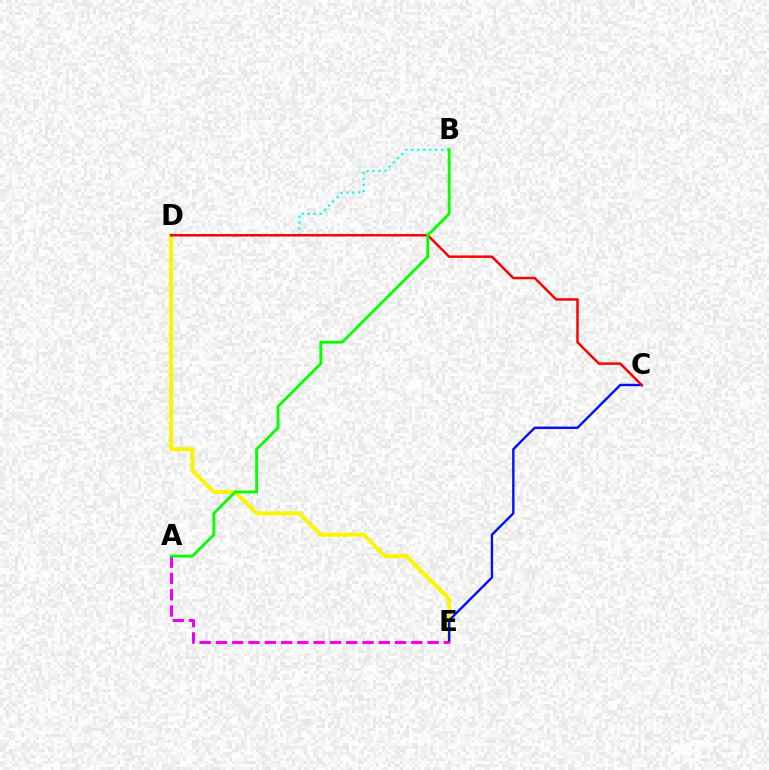{('D', 'E'): [{'color': '#fcf500', 'line_style': 'solid', 'thickness': 2.85}], ('C', 'E'): [{'color': '#0010ff', 'line_style': 'solid', 'thickness': 1.72}], ('A', 'E'): [{'color': '#ee00ff', 'line_style': 'dashed', 'thickness': 2.21}], ('B', 'D'): [{'color': '#00fff6', 'line_style': 'dotted', 'thickness': 1.62}], ('C', 'D'): [{'color': '#ff0000', 'line_style': 'solid', 'thickness': 1.78}], ('A', 'B'): [{'color': '#08ff00', 'line_style': 'solid', 'thickness': 2.06}]}